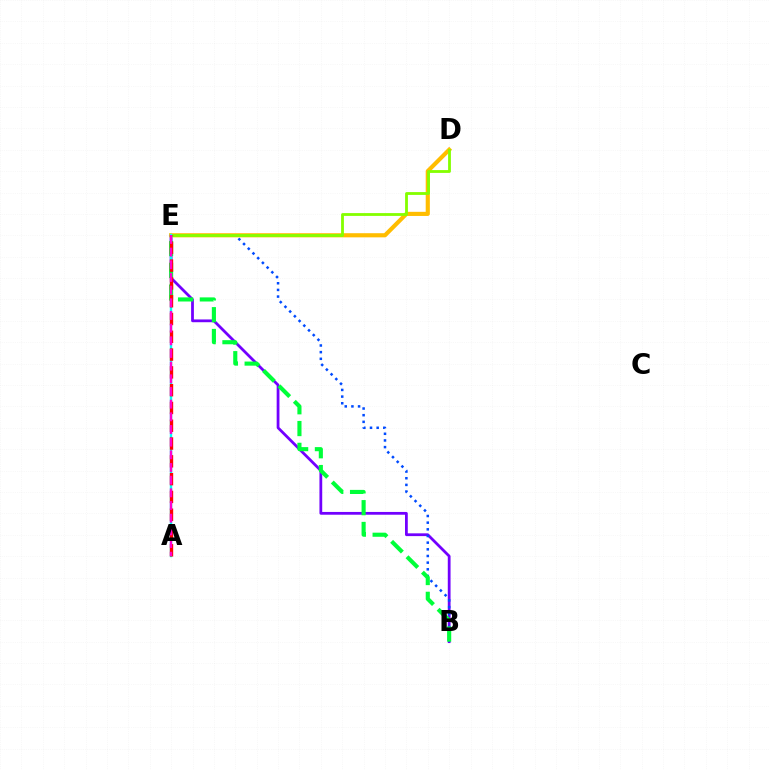{('B', 'E'): [{'color': '#7200ff', 'line_style': 'solid', 'thickness': 2.0}, {'color': '#004bff', 'line_style': 'dotted', 'thickness': 1.81}, {'color': '#00ff39', 'line_style': 'dashed', 'thickness': 2.96}], ('D', 'E'): [{'color': '#ffbd00', 'line_style': 'solid', 'thickness': 2.98}, {'color': '#84ff00', 'line_style': 'solid', 'thickness': 2.03}], ('A', 'E'): [{'color': '#00fff6', 'line_style': 'solid', 'thickness': 1.72}, {'color': '#ff0000', 'line_style': 'dashed', 'thickness': 2.42}, {'color': '#ff00cf', 'line_style': 'dashed', 'thickness': 1.72}]}